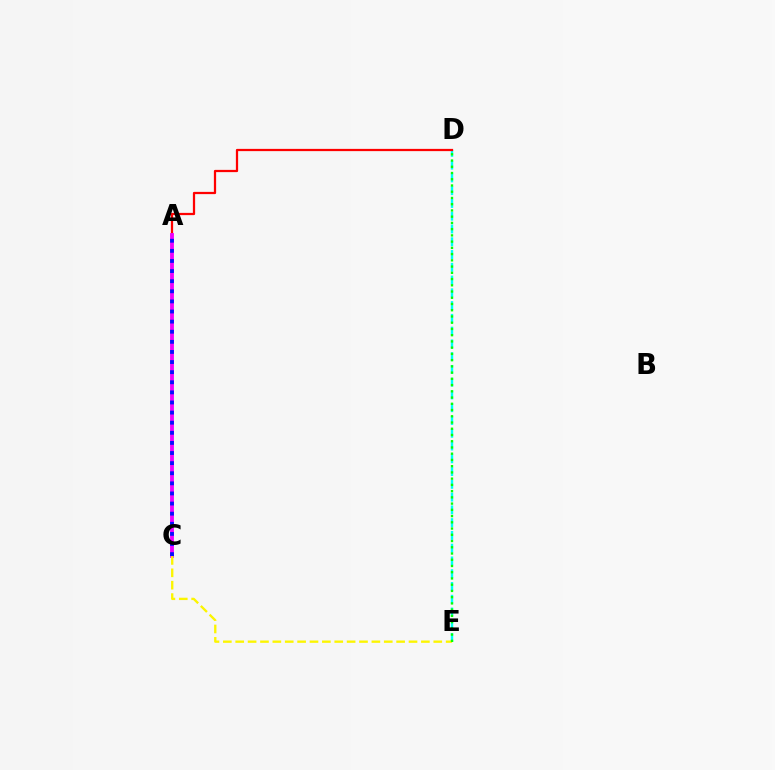{('D', 'E'): [{'color': '#00fff6', 'line_style': 'dashed', 'thickness': 1.73}, {'color': '#08ff00', 'line_style': 'dotted', 'thickness': 1.69}], ('A', 'D'): [{'color': '#ff0000', 'line_style': 'solid', 'thickness': 1.62}], ('A', 'C'): [{'color': '#ee00ff', 'line_style': 'solid', 'thickness': 2.77}, {'color': '#0010ff', 'line_style': 'dotted', 'thickness': 2.75}], ('C', 'E'): [{'color': '#fcf500', 'line_style': 'dashed', 'thickness': 1.68}]}